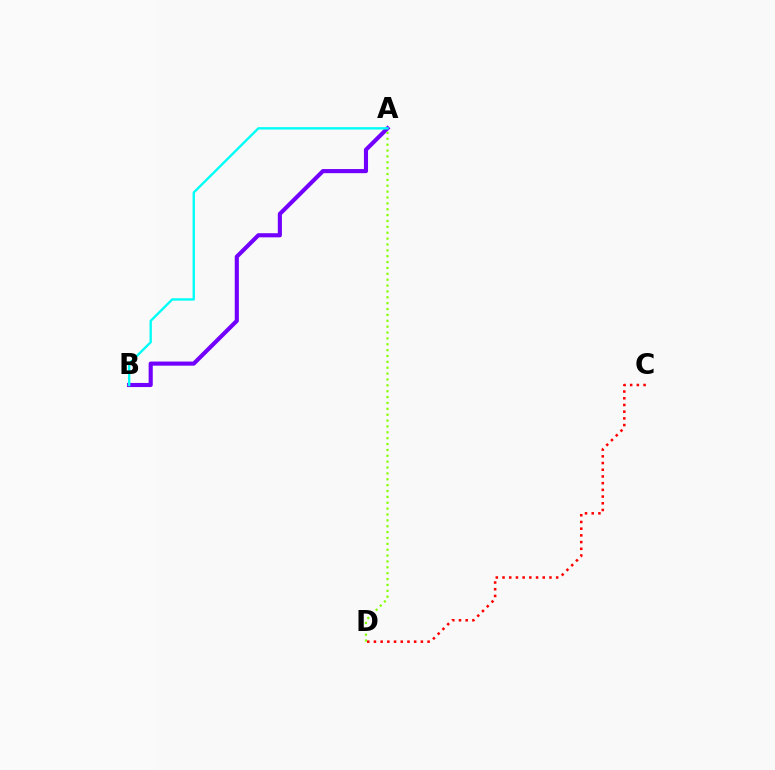{('C', 'D'): [{'color': '#ff0000', 'line_style': 'dotted', 'thickness': 1.82}], ('A', 'B'): [{'color': '#7200ff', 'line_style': 'solid', 'thickness': 2.96}, {'color': '#00fff6', 'line_style': 'solid', 'thickness': 1.7}], ('A', 'D'): [{'color': '#84ff00', 'line_style': 'dotted', 'thickness': 1.59}]}